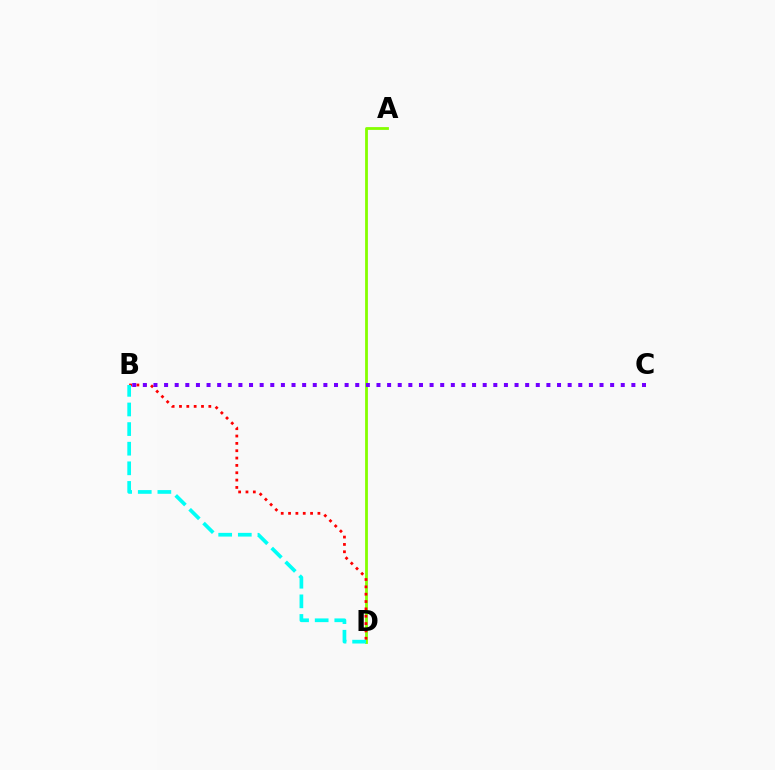{('A', 'D'): [{'color': '#84ff00', 'line_style': 'solid', 'thickness': 2.02}], ('B', 'D'): [{'color': '#ff0000', 'line_style': 'dotted', 'thickness': 1.99}, {'color': '#00fff6', 'line_style': 'dashed', 'thickness': 2.66}], ('B', 'C'): [{'color': '#7200ff', 'line_style': 'dotted', 'thickness': 2.89}]}